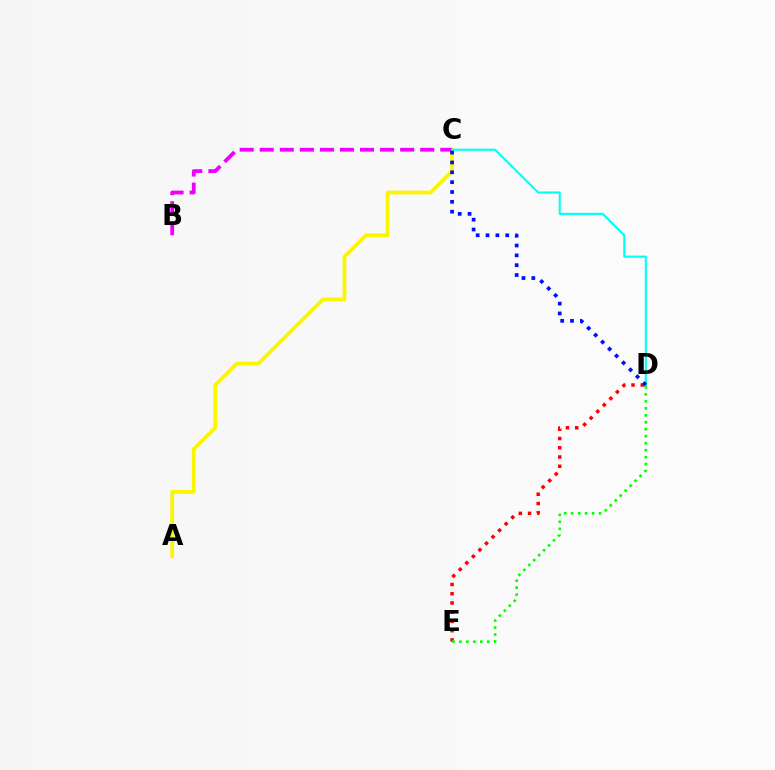{('A', 'C'): [{'color': '#fcf500', 'line_style': 'solid', 'thickness': 2.72}], ('B', 'C'): [{'color': '#ee00ff', 'line_style': 'dashed', 'thickness': 2.73}], ('C', 'D'): [{'color': '#00fff6', 'line_style': 'solid', 'thickness': 1.53}, {'color': '#0010ff', 'line_style': 'dotted', 'thickness': 2.67}], ('D', 'E'): [{'color': '#ff0000', 'line_style': 'dotted', 'thickness': 2.51}, {'color': '#08ff00', 'line_style': 'dotted', 'thickness': 1.9}]}